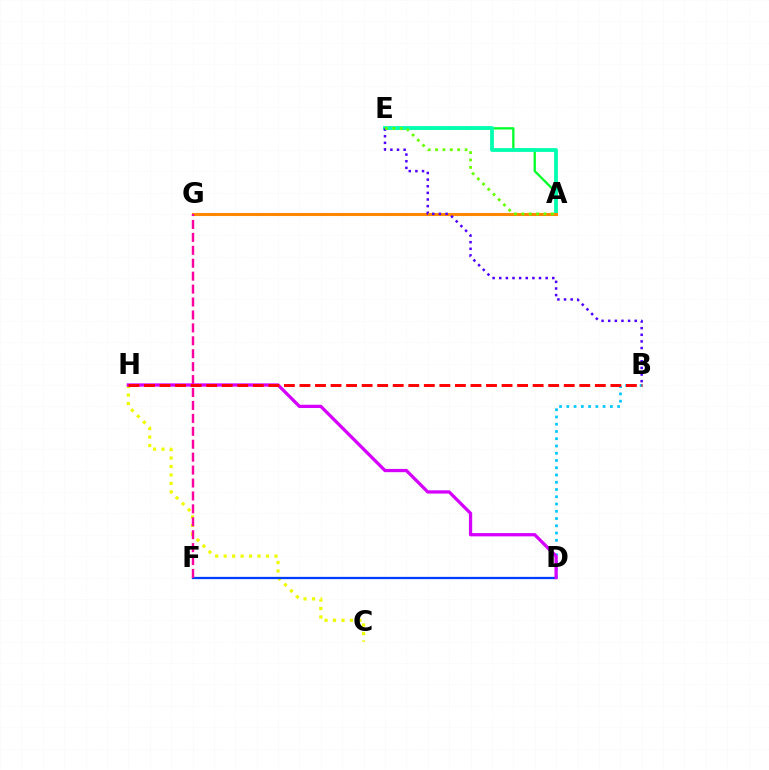{('C', 'H'): [{'color': '#eeff00', 'line_style': 'dotted', 'thickness': 2.3}], ('A', 'E'): [{'color': '#00ff27', 'line_style': 'solid', 'thickness': 1.65}, {'color': '#00ffaf', 'line_style': 'solid', 'thickness': 2.74}, {'color': '#66ff00', 'line_style': 'dotted', 'thickness': 2.0}], ('A', 'G'): [{'color': '#ff8800', 'line_style': 'solid', 'thickness': 2.22}], ('D', 'F'): [{'color': '#003fff', 'line_style': 'solid', 'thickness': 1.64}], ('B', 'D'): [{'color': '#00c7ff', 'line_style': 'dotted', 'thickness': 1.97}], ('F', 'G'): [{'color': '#ff00a0', 'line_style': 'dashed', 'thickness': 1.76}], ('B', 'E'): [{'color': '#4f00ff', 'line_style': 'dotted', 'thickness': 1.8}], ('D', 'H'): [{'color': '#d600ff', 'line_style': 'solid', 'thickness': 2.35}], ('B', 'H'): [{'color': '#ff0000', 'line_style': 'dashed', 'thickness': 2.11}]}